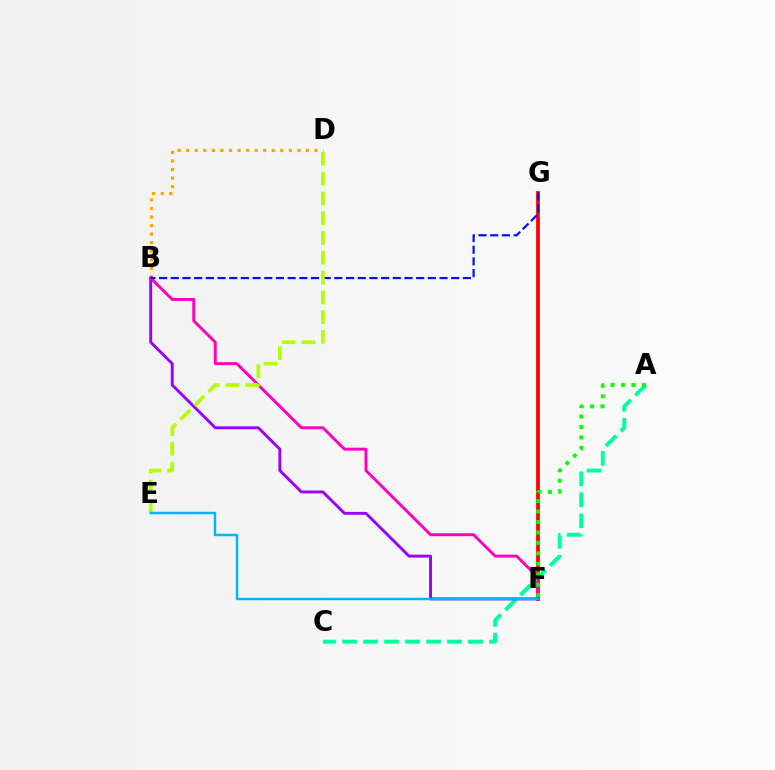{('F', 'G'): [{'color': '#ff0000', 'line_style': 'solid', 'thickness': 2.7}], ('A', 'C'): [{'color': '#00ff9d', 'line_style': 'dashed', 'thickness': 2.85}], ('B', 'D'): [{'color': '#ffa500', 'line_style': 'dotted', 'thickness': 2.32}], ('B', 'F'): [{'color': '#9b00ff', 'line_style': 'solid', 'thickness': 2.09}, {'color': '#ff00bd', 'line_style': 'solid', 'thickness': 2.11}], ('A', 'F'): [{'color': '#08ff00', 'line_style': 'dotted', 'thickness': 2.84}], ('B', 'G'): [{'color': '#0010ff', 'line_style': 'dashed', 'thickness': 1.59}], ('D', 'E'): [{'color': '#b3ff00', 'line_style': 'dashed', 'thickness': 2.69}], ('E', 'F'): [{'color': '#00b5ff', 'line_style': 'solid', 'thickness': 1.77}]}